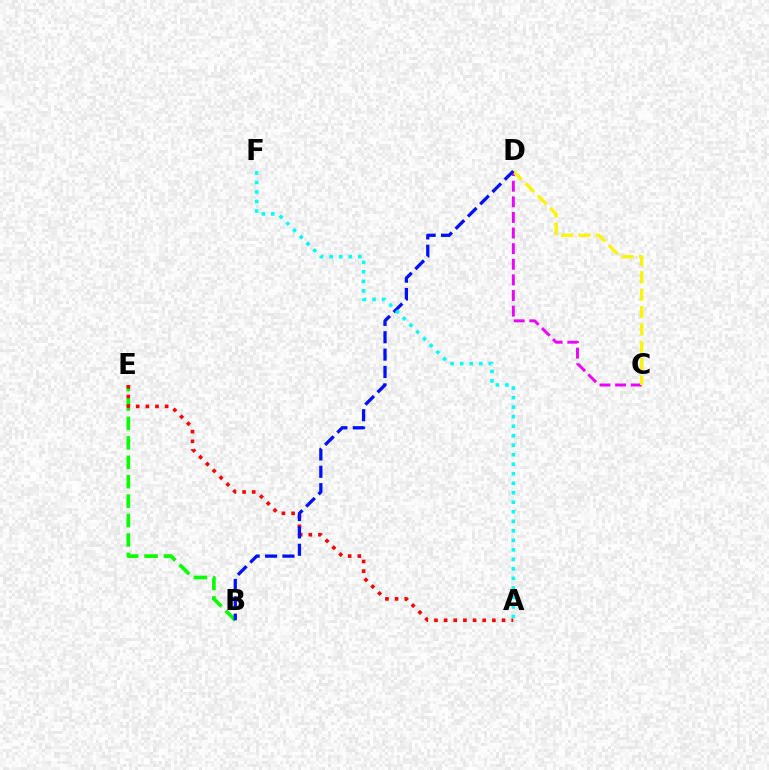{('B', 'E'): [{'color': '#08ff00', 'line_style': 'dashed', 'thickness': 2.64}], ('C', 'D'): [{'color': '#ee00ff', 'line_style': 'dashed', 'thickness': 2.12}, {'color': '#fcf500', 'line_style': 'dashed', 'thickness': 2.36}], ('A', 'E'): [{'color': '#ff0000', 'line_style': 'dotted', 'thickness': 2.62}], ('B', 'D'): [{'color': '#0010ff', 'line_style': 'dashed', 'thickness': 2.36}], ('A', 'F'): [{'color': '#00fff6', 'line_style': 'dotted', 'thickness': 2.59}]}